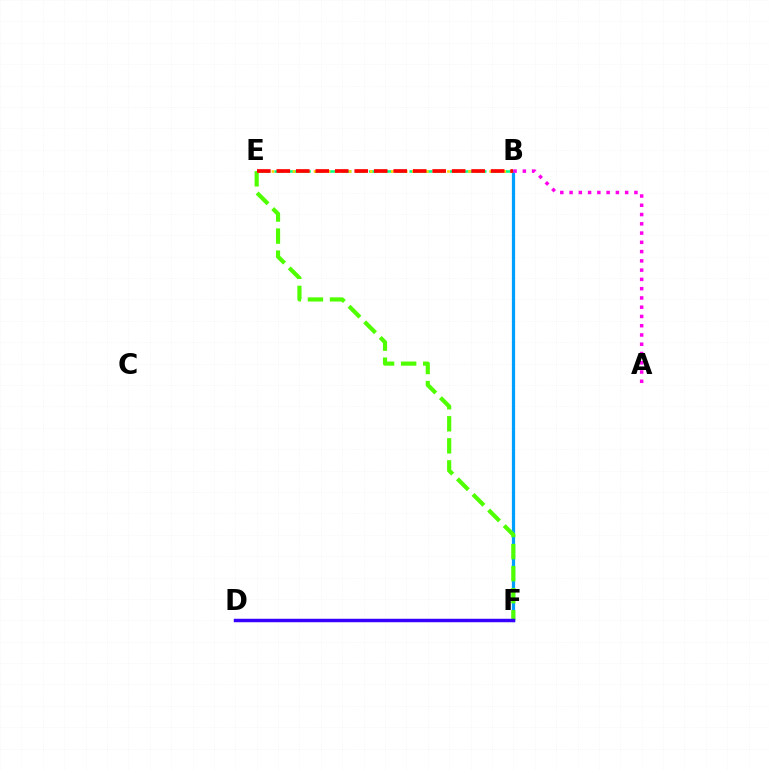{('B', 'F'): [{'color': '#009eff', 'line_style': 'solid', 'thickness': 2.33}], ('B', 'E'): [{'color': '#00ff86', 'line_style': 'dashed', 'thickness': 1.84}, {'color': '#ffd500', 'line_style': 'dotted', 'thickness': 1.91}, {'color': '#ff0000', 'line_style': 'dashed', 'thickness': 2.65}], ('E', 'F'): [{'color': '#4fff00', 'line_style': 'dashed', 'thickness': 3.0}], ('D', 'F'): [{'color': '#3700ff', 'line_style': 'solid', 'thickness': 2.49}], ('A', 'B'): [{'color': '#ff00ed', 'line_style': 'dotted', 'thickness': 2.52}]}